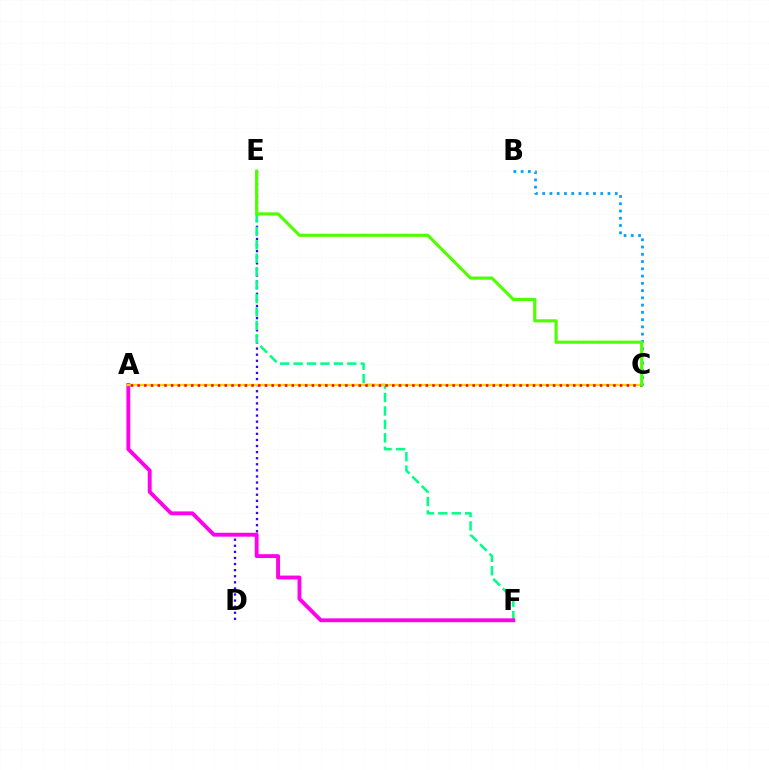{('D', 'E'): [{'color': '#3700ff', 'line_style': 'dotted', 'thickness': 1.65}], ('E', 'F'): [{'color': '#00ff86', 'line_style': 'dashed', 'thickness': 1.82}], ('A', 'F'): [{'color': '#ff00ed', 'line_style': 'solid', 'thickness': 2.78}], ('A', 'C'): [{'color': '#ffd500', 'line_style': 'solid', 'thickness': 1.67}, {'color': '#ff0000', 'line_style': 'dotted', 'thickness': 1.82}], ('B', 'C'): [{'color': '#009eff', 'line_style': 'dotted', 'thickness': 1.97}], ('C', 'E'): [{'color': '#4fff00', 'line_style': 'solid', 'thickness': 2.25}]}